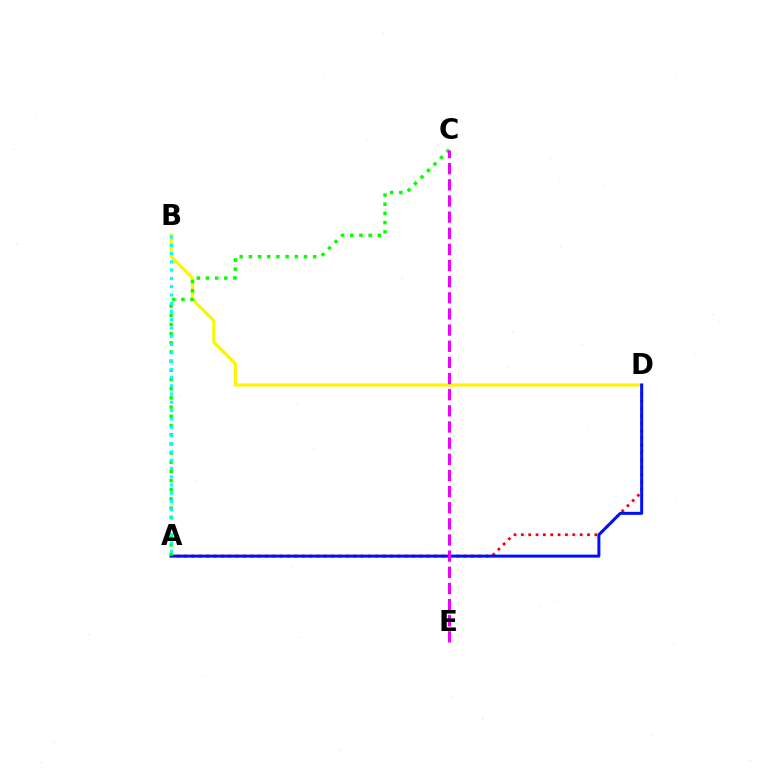{('A', 'D'): [{'color': '#ff0000', 'line_style': 'dotted', 'thickness': 2.0}, {'color': '#0010ff', 'line_style': 'solid', 'thickness': 2.16}], ('B', 'D'): [{'color': '#fcf500', 'line_style': 'solid', 'thickness': 2.3}], ('A', 'C'): [{'color': '#08ff00', 'line_style': 'dotted', 'thickness': 2.5}], ('C', 'E'): [{'color': '#ee00ff', 'line_style': 'dashed', 'thickness': 2.19}], ('A', 'B'): [{'color': '#00fff6', 'line_style': 'dotted', 'thickness': 2.25}]}